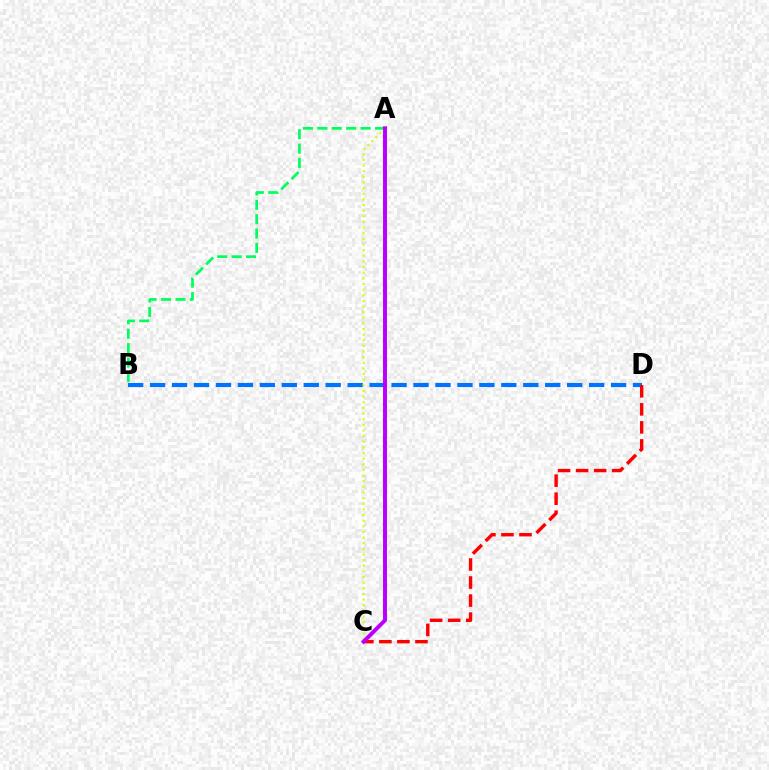{('B', 'D'): [{'color': '#0074ff', 'line_style': 'dashed', 'thickness': 2.98}], ('A', 'C'): [{'color': '#d1ff00', 'line_style': 'dotted', 'thickness': 1.53}, {'color': '#b900ff', 'line_style': 'solid', 'thickness': 2.84}], ('A', 'B'): [{'color': '#00ff5c', 'line_style': 'dashed', 'thickness': 1.96}], ('C', 'D'): [{'color': '#ff0000', 'line_style': 'dashed', 'thickness': 2.45}]}